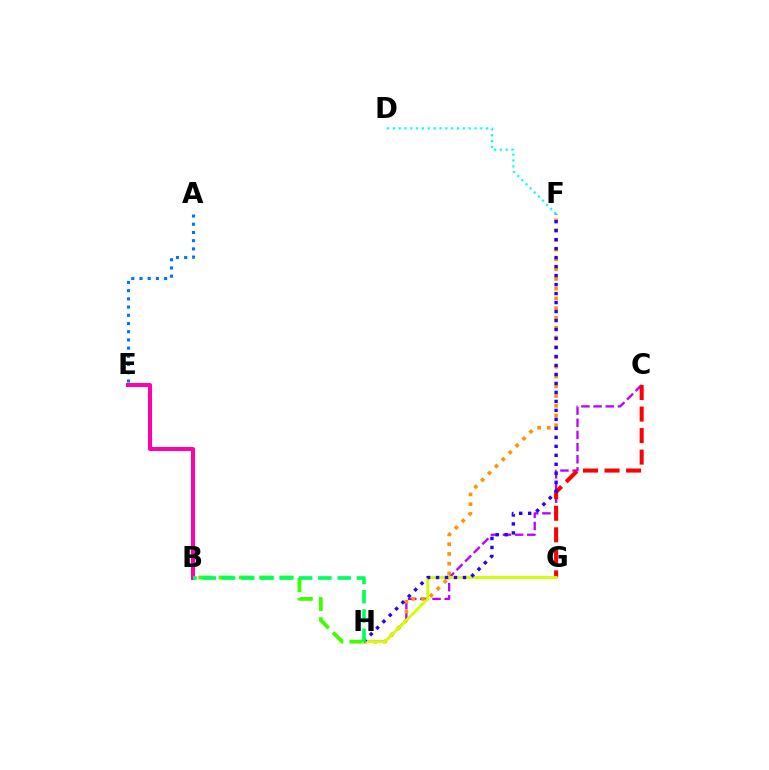{('D', 'F'): [{'color': '#00fff6', 'line_style': 'dotted', 'thickness': 1.58}], ('B', 'H'): [{'color': '#3dff00', 'line_style': 'dashed', 'thickness': 2.75}, {'color': '#00ff5c', 'line_style': 'dashed', 'thickness': 2.62}], ('C', 'H'): [{'color': '#b900ff', 'line_style': 'dashed', 'thickness': 1.65}], ('F', 'H'): [{'color': '#ff9400', 'line_style': 'dotted', 'thickness': 2.65}, {'color': '#2500ff', 'line_style': 'dotted', 'thickness': 2.44}], ('B', 'E'): [{'color': '#ff00ac', 'line_style': 'solid', 'thickness': 2.88}], ('C', 'G'): [{'color': '#ff0000', 'line_style': 'dashed', 'thickness': 2.93}], ('G', 'H'): [{'color': '#d1ff00', 'line_style': 'solid', 'thickness': 2.04}], ('A', 'E'): [{'color': '#0074ff', 'line_style': 'dotted', 'thickness': 2.23}]}